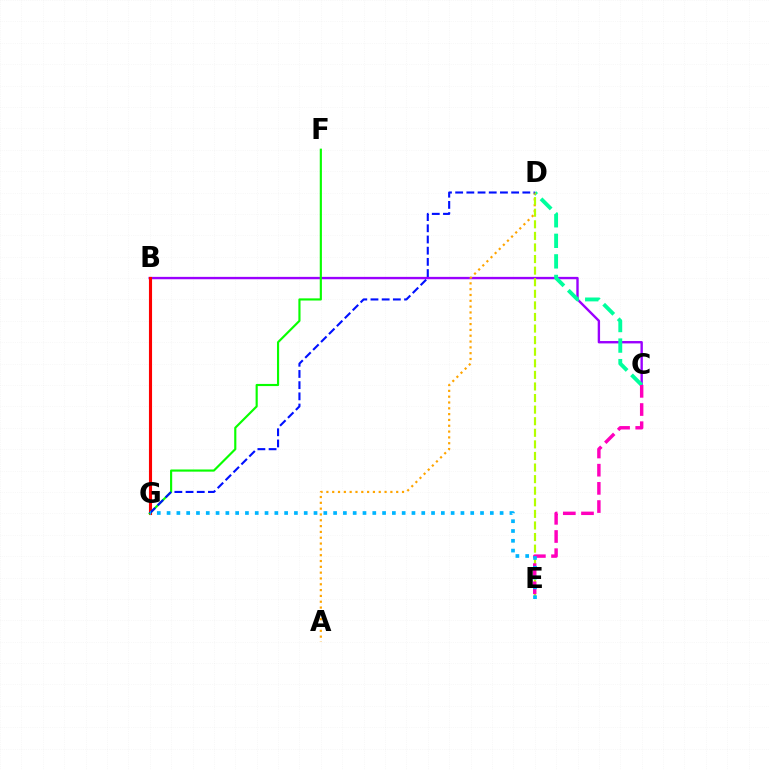{('B', 'C'): [{'color': '#9b00ff', 'line_style': 'solid', 'thickness': 1.71}], ('C', 'D'): [{'color': '#00ff9d', 'line_style': 'dashed', 'thickness': 2.79}], ('A', 'D'): [{'color': '#ffa500', 'line_style': 'dotted', 'thickness': 1.58}], ('D', 'E'): [{'color': '#b3ff00', 'line_style': 'dashed', 'thickness': 1.57}], ('C', 'E'): [{'color': '#ff00bd', 'line_style': 'dashed', 'thickness': 2.47}], ('B', 'G'): [{'color': '#ff0000', 'line_style': 'solid', 'thickness': 2.24}], ('F', 'G'): [{'color': '#08ff00', 'line_style': 'solid', 'thickness': 1.55}], ('D', 'G'): [{'color': '#0010ff', 'line_style': 'dashed', 'thickness': 1.52}], ('E', 'G'): [{'color': '#00b5ff', 'line_style': 'dotted', 'thickness': 2.66}]}